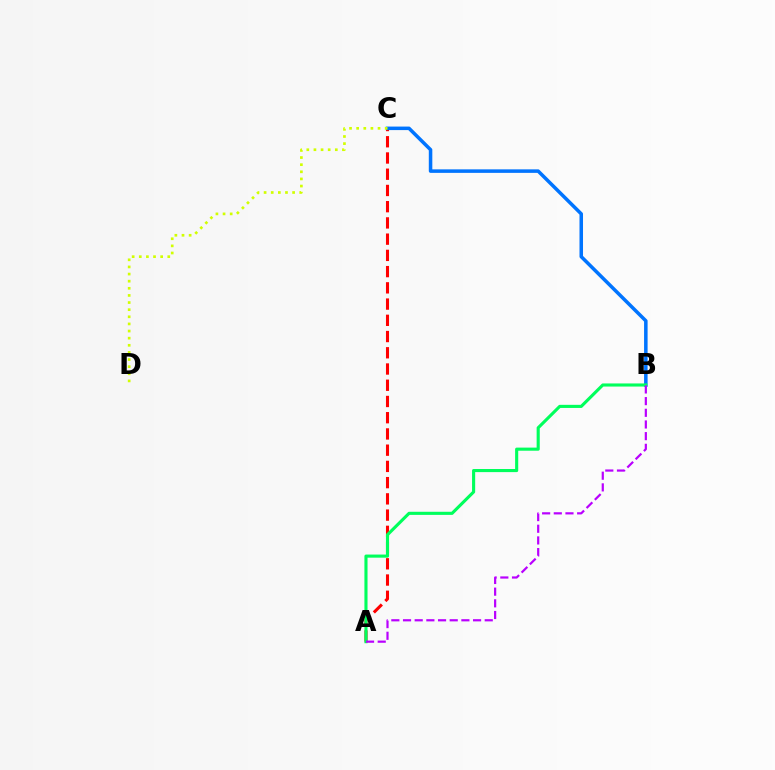{('A', 'C'): [{'color': '#ff0000', 'line_style': 'dashed', 'thickness': 2.21}], ('B', 'C'): [{'color': '#0074ff', 'line_style': 'solid', 'thickness': 2.54}], ('C', 'D'): [{'color': '#d1ff00', 'line_style': 'dotted', 'thickness': 1.94}], ('A', 'B'): [{'color': '#00ff5c', 'line_style': 'solid', 'thickness': 2.24}, {'color': '#b900ff', 'line_style': 'dashed', 'thickness': 1.59}]}